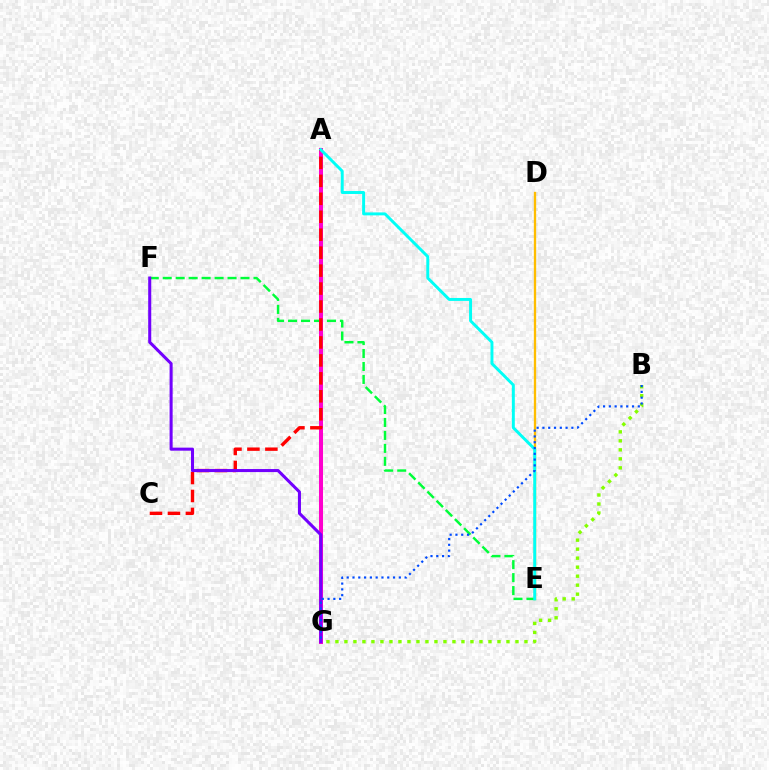{('D', 'E'): [{'color': '#ffbd00', 'line_style': 'solid', 'thickness': 1.67}], ('E', 'F'): [{'color': '#00ff39', 'line_style': 'dashed', 'thickness': 1.76}], ('A', 'G'): [{'color': '#ff00cf', 'line_style': 'solid', 'thickness': 2.89}], ('A', 'C'): [{'color': '#ff0000', 'line_style': 'dashed', 'thickness': 2.44}], ('F', 'G'): [{'color': '#7200ff', 'line_style': 'solid', 'thickness': 2.2}], ('A', 'E'): [{'color': '#00fff6', 'line_style': 'solid', 'thickness': 2.12}], ('B', 'G'): [{'color': '#84ff00', 'line_style': 'dotted', 'thickness': 2.45}, {'color': '#004bff', 'line_style': 'dotted', 'thickness': 1.57}]}